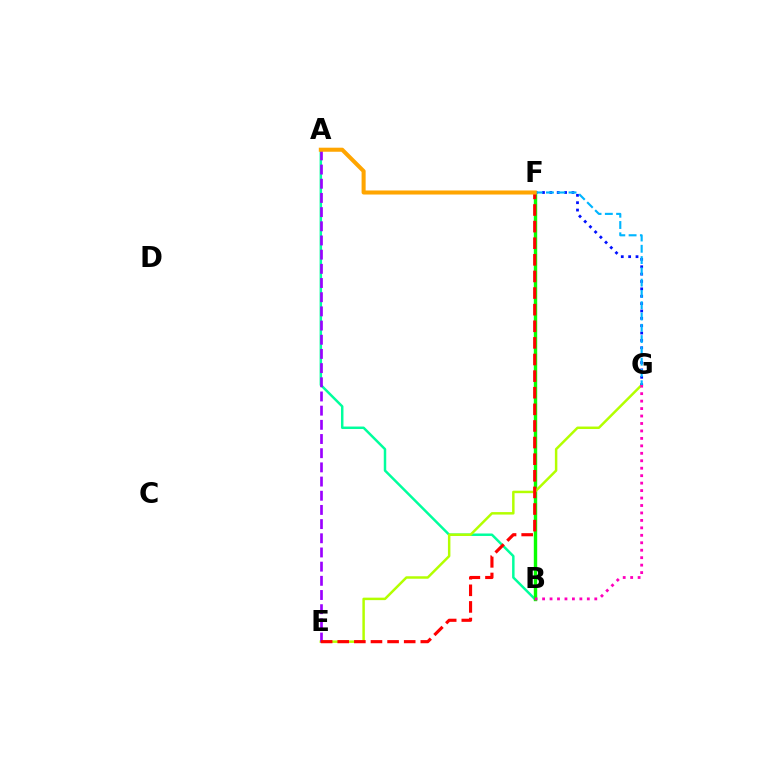{('A', 'B'): [{'color': '#00ff9d', 'line_style': 'solid', 'thickness': 1.78}], ('B', 'F'): [{'color': '#08ff00', 'line_style': 'solid', 'thickness': 2.45}], ('E', 'G'): [{'color': '#b3ff00', 'line_style': 'solid', 'thickness': 1.78}], ('A', 'E'): [{'color': '#9b00ff', 'line_style': 'dashed', 'thickness': 1.93}], ('F', 'G'): [{'color': '#0010ff', 'line_style': 'dotted', 'thickness': 2.0}, {'color': '#00b5ff', 'line_style': 'dashed', 'thickness': 1.53}], ('E', 'F'): [{'color': '#ff0000', 'line_style': 'dashed', 'thickness': 2.26}], ('B', 'G'): [{'color': '#ff00bd', 'line_style': 'dotted', 'thickness': 2.03}], ('A', 'F'): [{'color': '#ffa500', 'line_style': 'solid', 'thickness': 2.92}]}